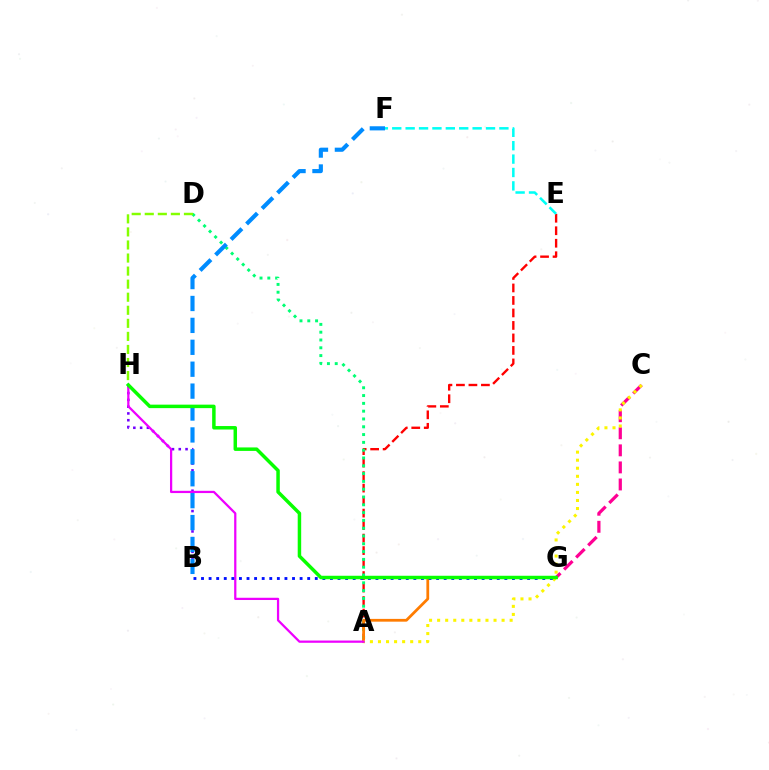{('A', 'E'): [{'color': '#ff0000', 'line_style': 'dashed', 'thickness': 1.7}], ('B', 'H'): [{'color': '#7200ff', 'line_style': 'dotted', 'thickness': 1.84}], ('A', 'D'): [{'color': '#00ff74', 'line_style': 'dotted', 'thickness': 2.12}], ('C', 'G'): [{'color': '#ff0094', 'line_style': 'dashed', 'thickness': 2.32}], ('E', 'F'): [{'color': '#00fff6', 'line_style': 'dashed', 'thickness': 1.82}], ('B', 'F'): [{'color': '#008cff', 'line_style': 'dashed', 'thickness': 2.98}], ('A', 'G'): [{'color': '#ff7c00', 'line_style': 'solid', 'thickness': 2.0}], ('A', 'C'): [{'color': '#fcf500', 'line_style': 'dotted', 'thickness': 2.19}], ('A', 'H'): [{'color': '#ee00ff', 'line_style': 'solid', 'thickness': 1.62}], ('D', 'H'): [{'color': '#84ff00', 'line_style': 'dashed', 'thickness': 1.77}], ('B', 'G'): [{'color': '#0010ff', 'line_style': 'dotted', 'thickness': 2.06}], ('G', 'H'): [{'color': '#08ff00', 'line_style': 'solid', 'thickness': 2.5}]}